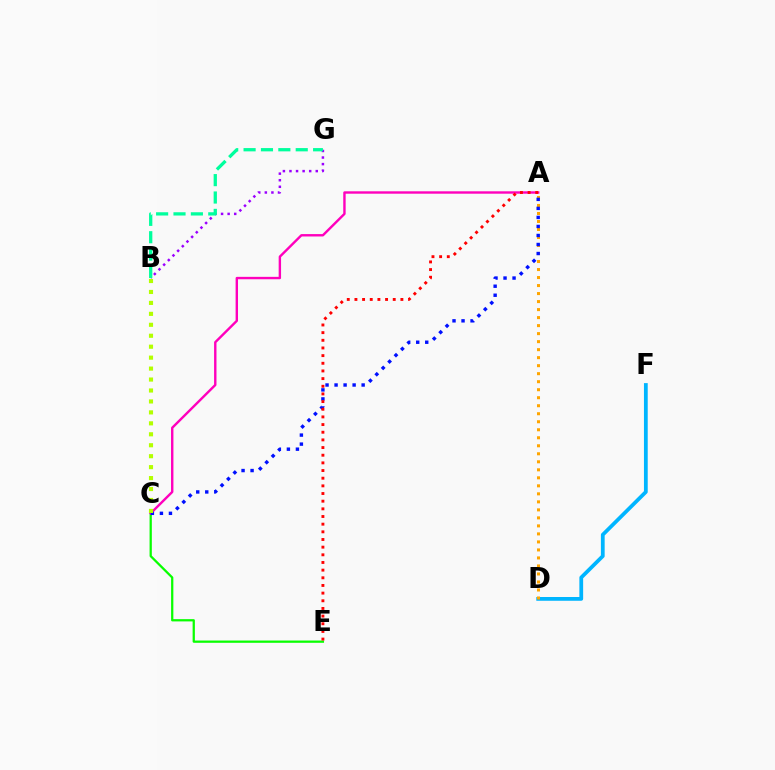{('D', 'F'): [{'color': '#00b5ff', 'line_style': 'solid', 'thickness': 2.71}], ('A', 'D'): [{'color': '#ffa500', 'line_style': 'dotted', 'thickness': 2.18}], ('B', 'G'): [{'color': '#9b00ff', 'line_style': 'dotted', 'thickness': 1.79}, {'color': '#00ff9d', 'line_style': 'dashed', 'thickness': 2.36}], ('C', 'E'): [{'color': '#08ff00', 'line_style': 'solid', 'thickness': 1.63}], ('A', 'C'): [{'color': '#ff00bd', 'line_style': 'solid', 'thickness': 1.73}, {'color': '#0010ff', 'line_style': 'dotted', 'thickness': 2.45}], ('A', 'E'): [{'color': '#ff0000', 'line_style': 'dotted', 'thickness': 2.08}], ('B', 'C'): [{'color': '#b3ff00', 'line_style': 'dotted', 'thickness': 2.97}]}